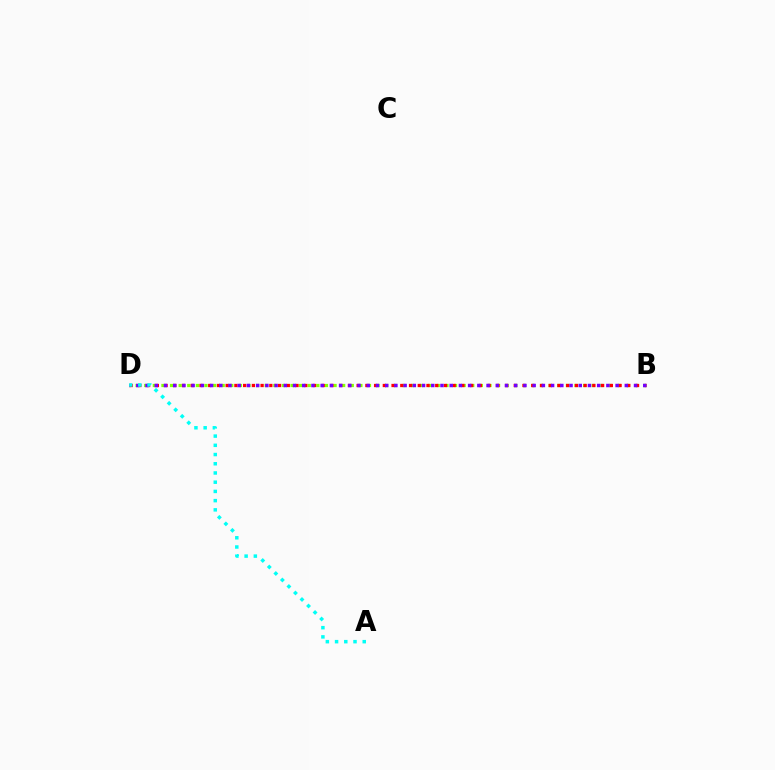{('B', 'D'): [{'color': '#84ff00', 'line_style': 'dotted', 'thickness': 2.34}, {'color': '#ff0000', 'line_style': 'dotted', 'thickness': 2.37}, {'color': '#7200ff', 'line_style': 'dotted', 'thickness': 2.5}], ('A', 'D'): [{'color': '#00fff6', 'line_style': 'dotted', 'thickness': 2.5}]}